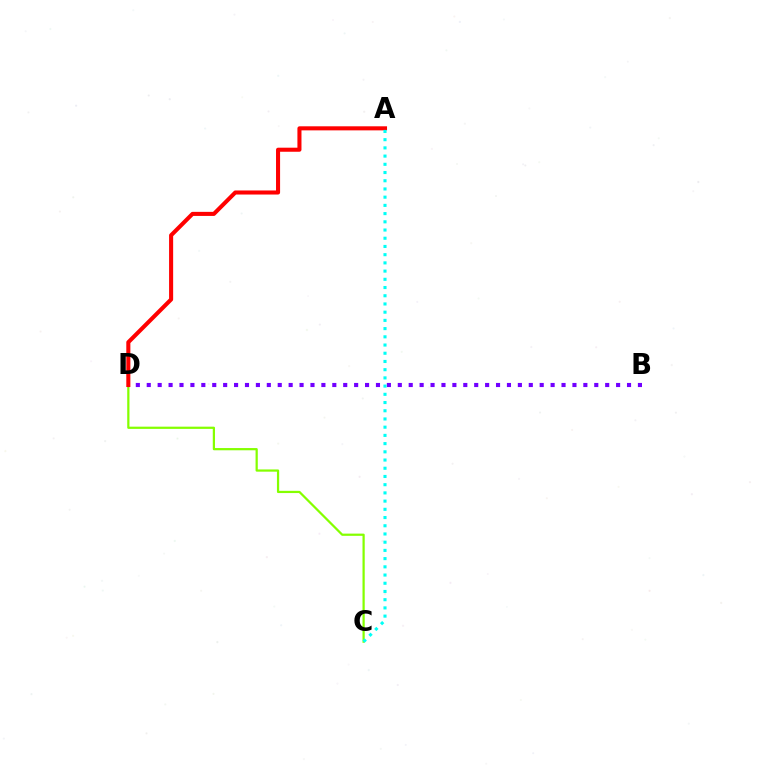{('C', 'D'): [{'color': '#84ff00', 'line_style': 'solid', 'thickness': 1.6}], ('B', 'D'): [{'color': '#7200ff', 'line_style': 'dotted', 'thickness': 2.97}], ('A', 'D'): [{'color': '#ff0000', 'line_style': 'solid', 'thickness': 2.93}], ('A', 'C'): [{'color': '#00fff6', 'line_style': 'dotted', 'thickness': 2.23}]}